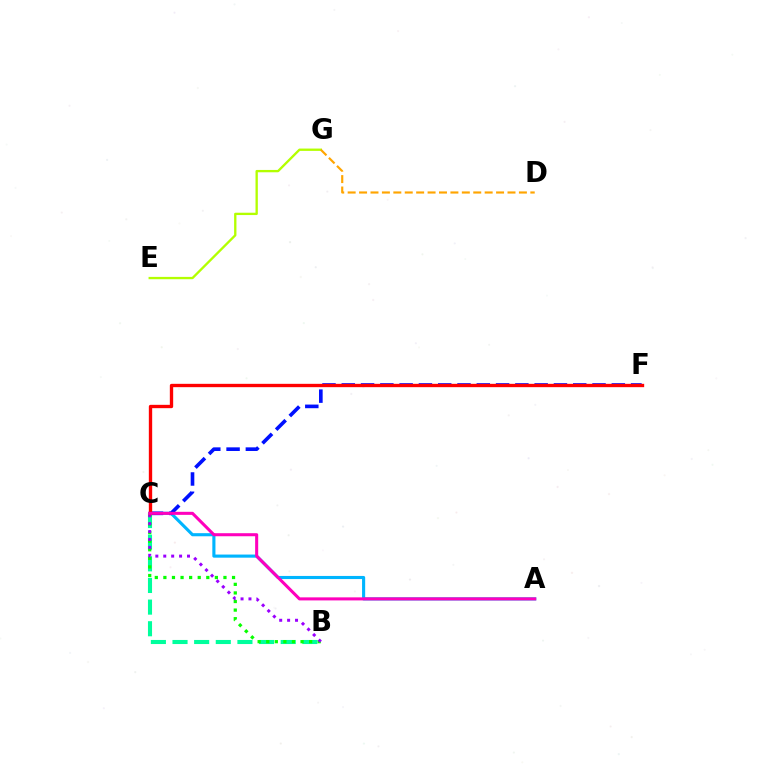{('E', 'G'): [{'color': '#b3ff00', 'line_style': 'solid', 'thickness': 1.68}], ('A', 'C'): [{'color': '#00b5ff', 'line_style': 'solid', 'thickness': 2.24}, {'color': '#ff00bd', 'line_style': 'solid', 'thickness': 2.19}], ('C', 'F'): [{'color': '#0010ff', 'line_style': 'dashed', 'thickness': 2.62}, {'color': '#ff0000', 'line_style': 'solid', 'thickness': 2.41}], ('B', 'C'): [{'color': '#00ff9d', 'line_style': 'dashed', 'thickness': 2.94}, {'color': '#08ff00', 'line_style': 'dotted', 'thickness': 2.33}, {'color': '#9b00ff', 'line_style': 'dotted', 'thickness': 2.15}], ('D', 'G'): [{'color': '#ffa500', 'line_style': 'dashed', 'thickness': 1.55}]}